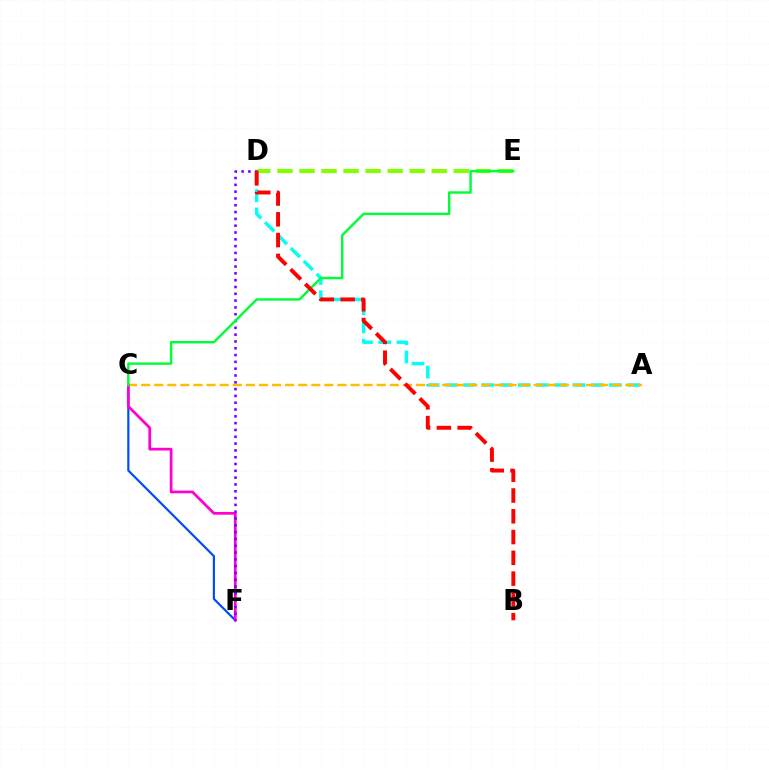{('A', 'D'): [{'color': '#00fff6', 'line_style': 'dashed', 'thickness': 2.48}], ('D', 'E'): [{'color': '#84ff00', 'line_style': 'dashed', 'thickness': 2.99}], ('C', 'F'): [{'color': '#004bff', 'line_style': 'solid', 'thickness': 1.57}, {'color': '#ff00cf', 'line_style': 'solid', 'thickness': 1.97}], ('A', 'C'): [{'color': '#ffbd00', 'line_style': 'dashed', 'thickness': 1.78}], ('D', 'F'): [{'color': '#7200ff', 'line_style': 'dotted', 'thickness': 1.85}], ('C', 'E'): [{'color': '#00ff39', 'line_style': 'solid', 'thickness': 1.76}], ('B', 'D'): [{'color': '#ff0000', 'line_style': 'dashed', 'thickness': 2.82}]}